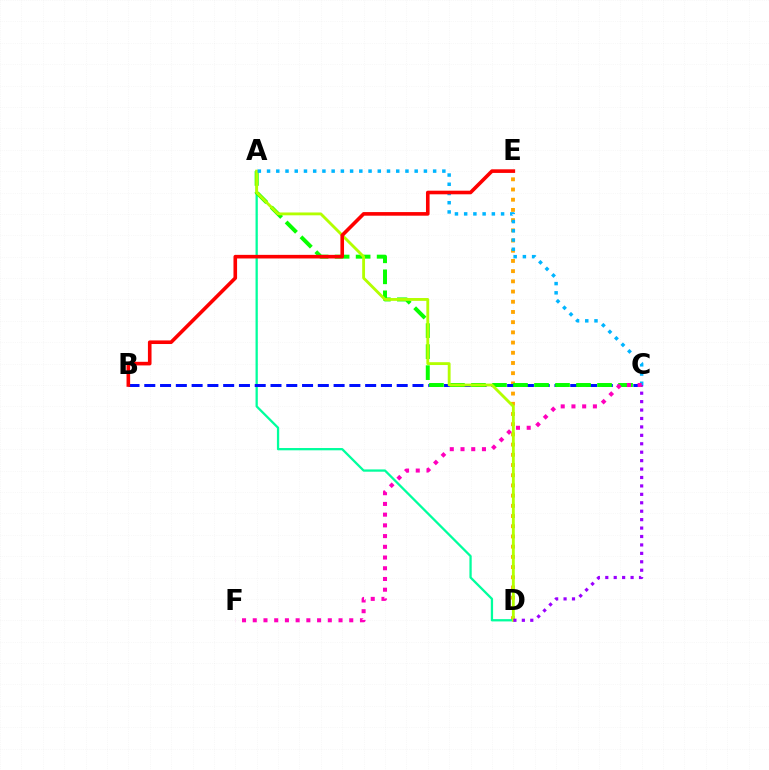{('D', 'E'): [{'color': '#ffa500', 'line_style': 'dotted', 'thickness': 2.77}], ('A', 'D'): [{'color': '#00ff9d', 'line_style': 'solid', 'thickness': 1.64}, {'color': '#b3ff00', 'line_style': 'solid', 'thickness': 2.05}], ('B', 'C'): [{'color': '#0010ff', 'line_style': 'dashed', 'thickness': 2.14}], ('A', 'C'): [{'color': '#08ff00', 'line_style': 'dashed', 'thickness': 2.85}, {'color': '#00b5ff', 'line_style': 'dotted', 'thickness': 2.51}], ('B', 'E'): [{'color': '#ff0000', 'line_style': 'solid', 'thickness': 2.6}], ('C', 'D'): [{'color': '#9b00ff', 'line_style': 'dotted', 'thickness': 2.29}], ('C', 'F'): [{'color': '#ff00bd', 'line_style': 'dotted', 'thickness': 2.91}]}